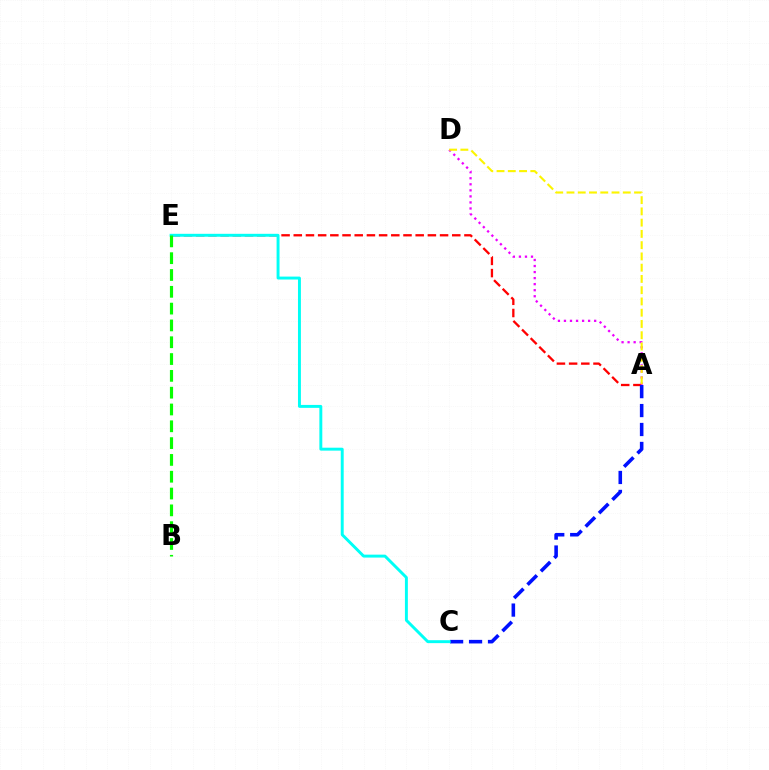{('A', 'E'): [{'color': '#ff0000', 'line_style': 'dashed', 'thickness': 1.66}], ('A', 'C'): [{'color': '#0010ff', 'line_style': 'dashed', 'thickness': 2.57}], ('C', 'E'): [{'color': '#00fff6', 'line_style': 'solid', 'thickness': 2.11}], ('A', 'D'): [{'color': '#ee00ff', 'line_style': 'dotted', 'thickness': 1.64}, {'color': '#fcf500', 'line_style': 'dashed', 'thickness': 1.53}], ('B', 'E'): [{'color': '#08ff00', 'line_style': 'dashed', 'thickness': 2.28}]}